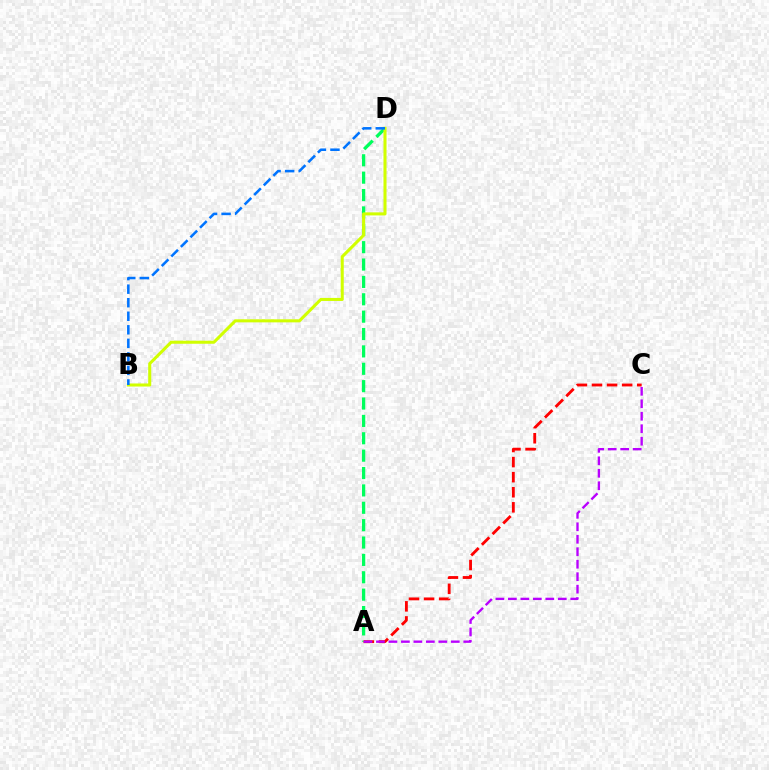{('A', 'D'): [{'color': '#00ff5c', 'line_style': 'dashed', 'thickness': 2.36}], ('B', 'D'): [{'color': '#d1ff00', 'line_style': 'solid', 'thickness': 2.2}, {'color': '#0074ff', 'line_style': 'dashed', 'thickness': 1.84}], ('A', 'C'): [{'color': '#ff0000', 'line_style': 'dashed', 'thickness': 2.05}, {'color': '#b900ff', 'line_style': 'dashed', 'thickness': 1.69}]}